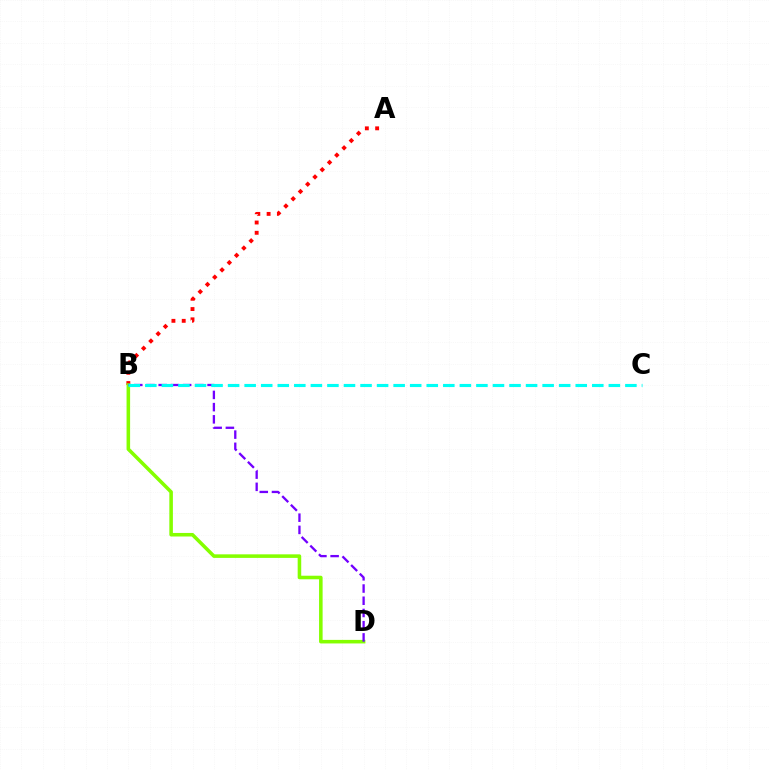{('A', 'B'): [{'color': '#ff0000', 'line_style': 'dotted', 'thickness': 2.79}], ('B', 'D'): [{'color': '#84ff00', 'line_style': 'solid', 'thickness': 2.56}, {'color': '#7200ff', 'line_style': 'dashed', 'thickness': 1.66}], ('B', 'C'): [{'color': '#00fff6', 'line_style': 'dashed', 'thickness': 2.25}]}